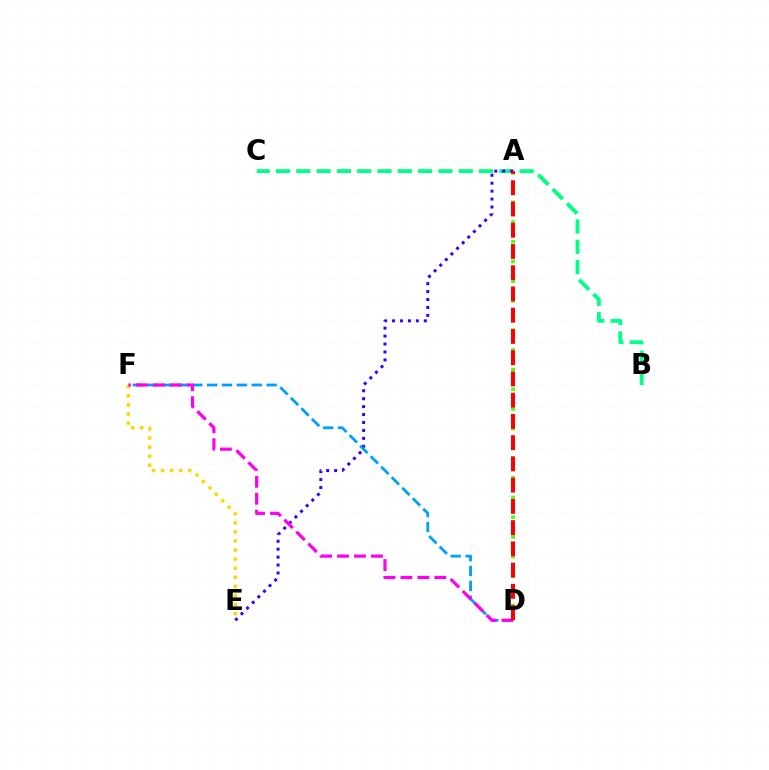{('A', 'D'): [{'color': '#4fff00', 'line_style': 'dotted', 'thickness': 2.67}, {'color': '#ff0000', 'line_style': 'dashed', 'thickness': 2.89}], ('E', 'F'): [{'color': '#ffd500', 'line_style': 'dotted', 'thickness': 2.47}], ('B', 'C'): [{'color': '#00ff86', 'line_style': 'dashed', 'thickness': 2.76}], ('A', 'E'): [{'color': '#3700ff', 'line_style': 'dotted', 'thickness': 2.16}], ('D', 'F'): [{'color': '#009eff', 'line_style': 'dashed', 'thickness': 2.02}, {'color': '#ff00ed', 'line_style': 'dashed', 'thickness': 2.3}]}